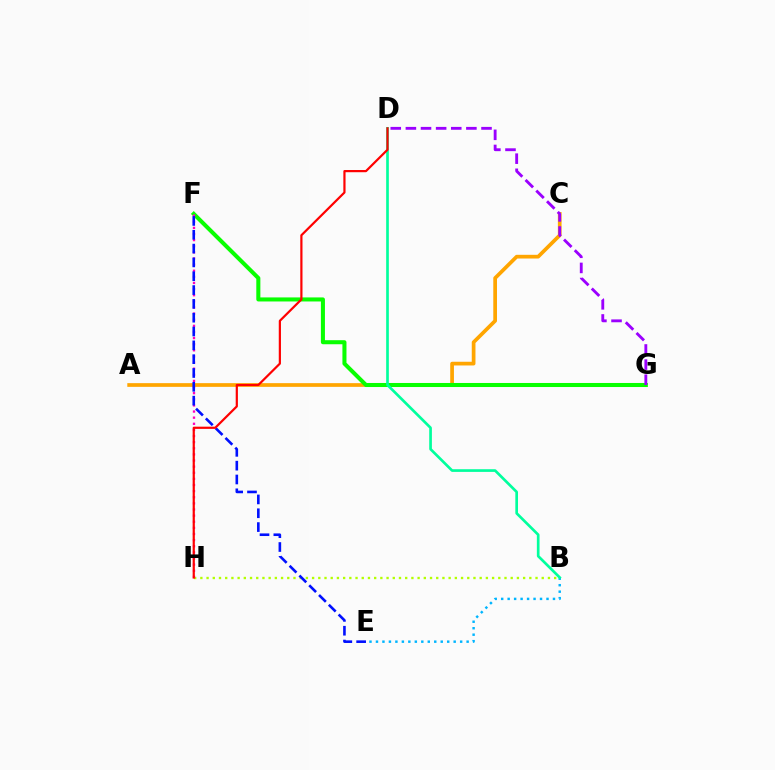{('A', 'C'): [{'color': '#ffa500', 'line_style': 'solid', 'thickness': 2.67}], ('F', 'G'): [{'color': '#08ff00', 'line_style': 'solid', 'thickness': 2.91}], ('B', 'H'): [{'color': '#b3ff00', 'line_style': 'dotted', 'thickness': 1.69}], ('B', 'E'): [{'color': '#00b5ff', 'line_style': 'dotted', 'thickness': 1.76}], ('B', 'D'): [{'color': '#00ff9d', 'line_style': 'solid', 'thickness': 1.93}], ('F', 'H'): [{'color': '#ff00bd', 'line_style': 'dotted', 'thickness': 1.66}], ('D', 'G'): [{'color': '#9b00ff', 'line_style': 'dashed', 'thickness': 2.05}], ('E', 'F'): [{'color': '#0010ff', 'line_style': 'dashed', 'thickness': 1.88}], ('D', 'H'): [{'color': '#ff0000', 'line_style': 'solid', 'thickness': 1.59}]}